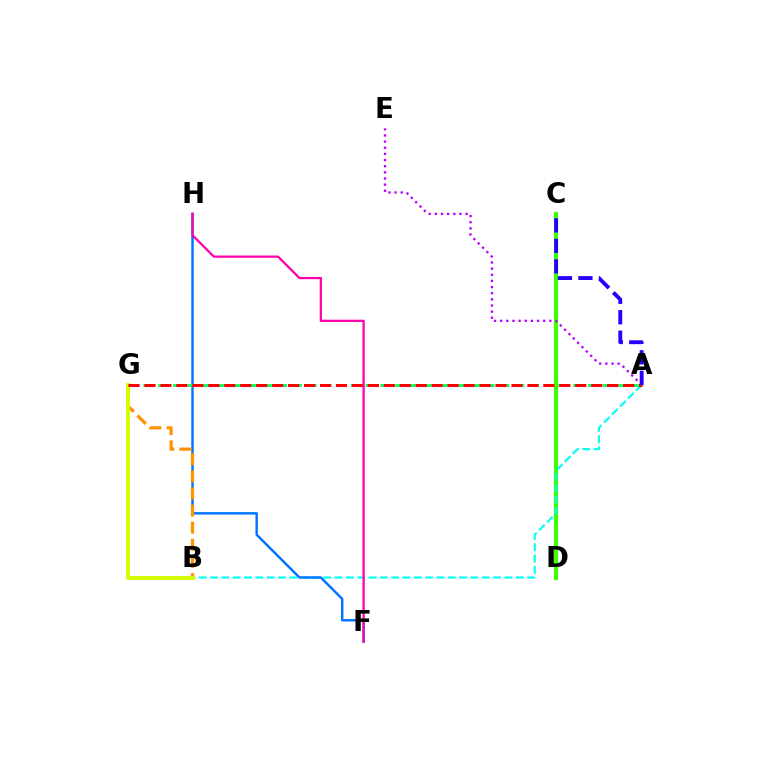{('C', 'D'): [{'color': '#3dff00', 'line_style': 'solid', 'thickness': 2.97}], ('A', 'E'): [{'color': '#b900ff', 'line_style': 'dotted', 'thickness': 1.67}], ('A', 'B'): [{'color': '#00fff6', 'line_style': 'dashed', 'thickness': 1.54}], ('F', 'H'): [{'color': '#0074ff', 'line_style': 'solid', 'thickness': 1.75}, {'color': '#ff00ac', 'line_style': 'solid', 'thickness': 1.63}], ('B', 'G'): [{'color': '#ff9400', 'line_style': 'dashed', 'thickness': 2.33}, {'color': '#d1ff00', 'line_style': 'solid', 'thickness': 2.76}], ('A', 'G'): [{'color': '#00ff5c', 'line_style': 'dashed', 'thickness': 2.01}, {'color': '#ff0000', 'line_style': 'dashed', 'thickness': 2.17}], ('A', 'C'): [{'color': '#2500ff', 'line_style': 'dashed', 'thickness': 2.78}]}